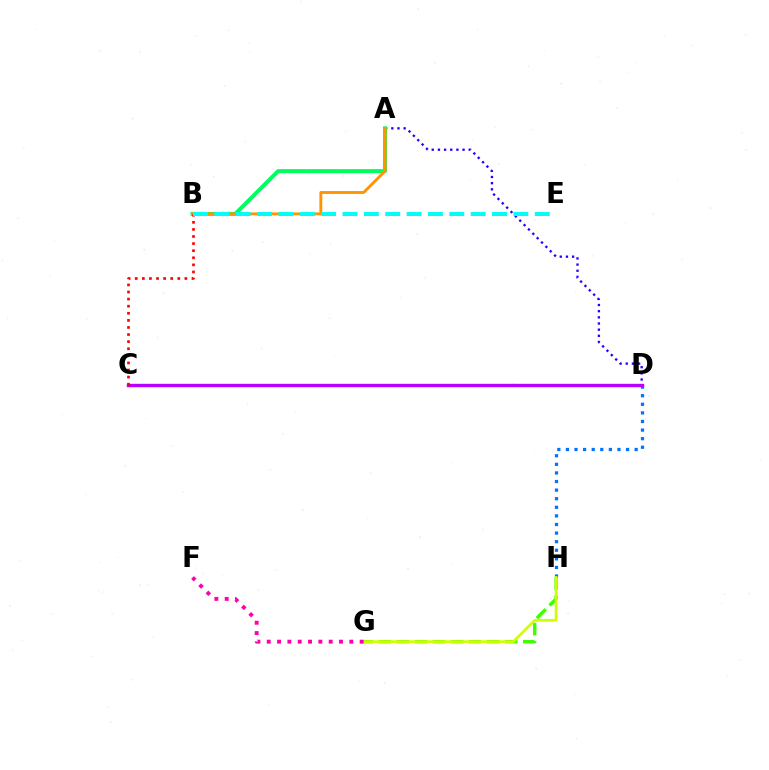{('A', 'D'): [{'color': '#2500ff', 'line_style': 'dotted', 'thickness': 1.67}], ('G', 'H'): [{'color': '#3dff00', 'line_style': 'dashed', 'thickness': 2.45}, {'color': '#d1ff00', 'line_style': 'solid', 'thickness': 1.97}], ('D', 'H'): [{'color': '#0074ff', 'line_style': 'dotted', 'thickness': 2.33}], ('A', 'B'): [{'color': '#00ff5c', 'line_style': 'solid', 'thickness': 2.85}, {'color': '#ff9400', 'line_style': 'solid', 'thickness': 2.08}], ('C', 'D'): [{'color': '#b900ff', 'line_style': 'solid', 'thickness': 2.44}], ('B', 'C'): [{'color': '#ff0000', 'line_style': 'dotted', 'thickness': 1.93}], ('F', 'G'): [{'color': '#ff00ac', 'line_style': 'dotted', 'thickness': 2.81}], ('B', 'E'): [{'color': '#00fff6', 'line_style': 'dashed', 'thickness': 2.9}]}